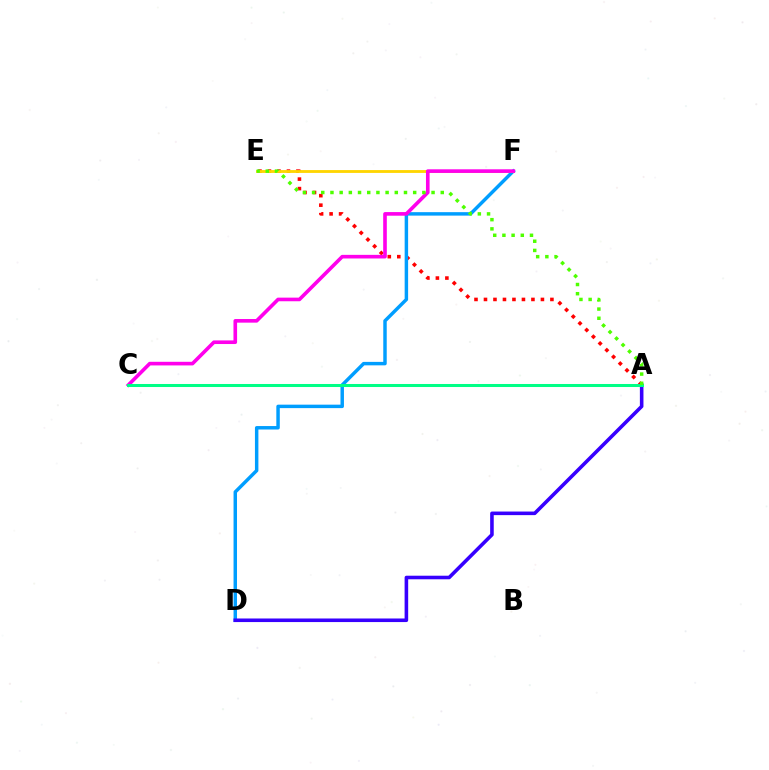{('A', 'E'): [{'color': '#ff0000', 'line_style': 'dotted', 'thickness': 2.58}, {'color': '#4fff00', 'line_style': 'dotted', 'thickness': 2.5}], ('D', 'F'): [{'color': '#009eff', 'line_style': 'solid', 'thickness': 2.49}], ('E', 'F'): [{'color': '#ffd500', 'line_style': 'solid', 'thickness': 2.04}], ('A', 'D'): [{'color': '#3700ff', 'line_style': 'solid', 'thickness': 2.58}], ('C', 'F'): [{'color': '#ff00ed', 'line_style': 'solid', 'thickness': 2.61}], ('A', 'C'): [{'color': '#00ff86', 'line_style': 'solid', 'thickness': 2.18}]}